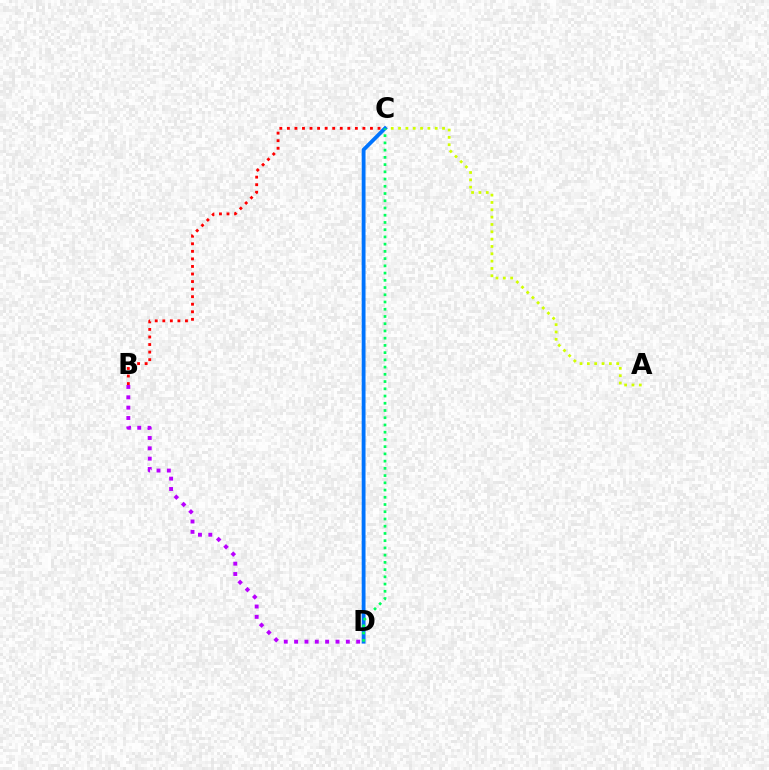{('A', 'C'): [{'color': '#d1ff00', 'line_style': 'dotted', 'thickness': 1.99}], ('C', 'D'): [{'color': '#0074ff', 'line_style': 'solid', 'thickness': 2.75}, {'color': '#00ff5c', 'line_style': 'dotted', 'thickness': 1.97}], ('B', 'D'): [{'color': '#b900ff', 'line_style': 'dotted', 'thickness': 2.81}], ('B', 'C'): [{'color': '#ff0000', 'line_style': 'dotted', 'thickness': 2.05}]}